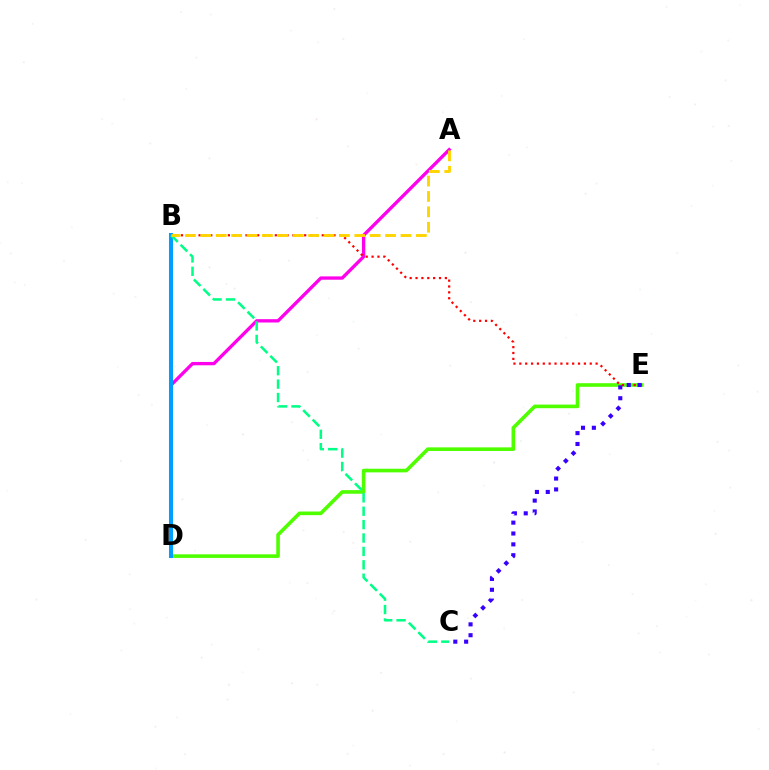{('A', 'D'): [{'color': '#ff00ed', 'line_style': 'solid', 'thickness': 2.39}], ('D', 'E'): [{'color': '#4fff00', 'line_style': 'solid', 'thickness': 2.6}], ('B', 'D'): [{'color': '#009eff', 'line_style': 'solid', 'thickness': 2.92}], ('B', 'E'): [{'color': '#ff0000', 'line_style': 'dotted', 'thickness': 1.59}], ('B', 'C'): [{'color': '#00ff86', 'line_style': 'dashed', 'thickness': 1.82}], ('C', 'E'): [{'color': '#3700ff', 'line_style': 'dotted', 'thickness': 2.95}], ('A', 'B'): [{'color': '#ffd500', 'line_style': 'dashed', 'thickness': 2.09}]}